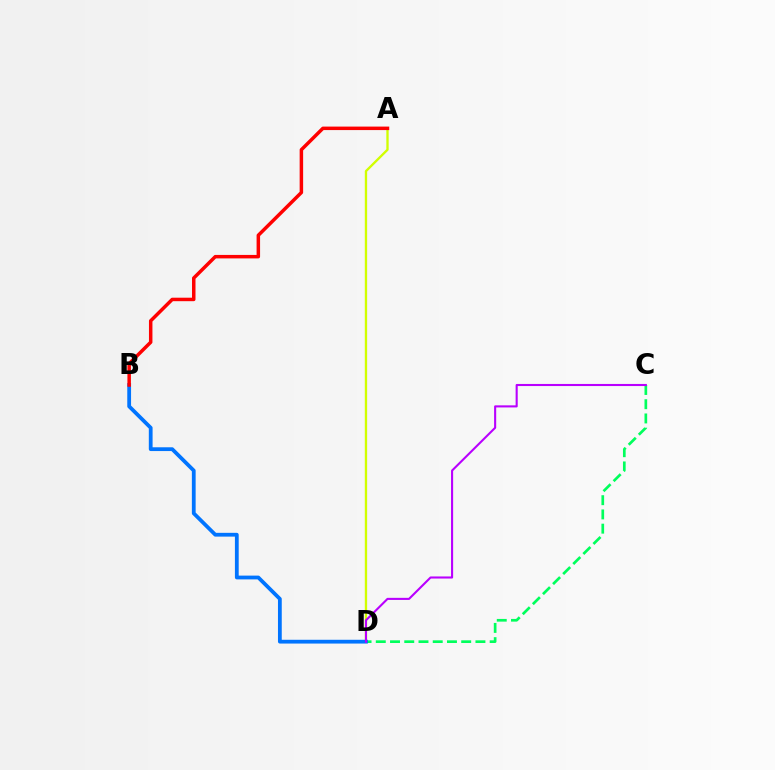{('A', 'D'): [{'color': '#d1ff00', 'line_style': 'solid', 'thickness': 1.68}], ('C', 'D'): [{'color': '#00ff5c', 'line_style': 'dashed', 'thickness': 1.93}, {'color': '#b900ff', 'line_style': 'solid', 'thickness': 1.51}], ('B', 'D'): [{'color': '#0074ff', 'line_style': 'solid', 'thickness': 2.72}], ('A', 'B'): [{'color': '#ff0000', 'line_style': 'solid', 'thickness': 2.51}]}